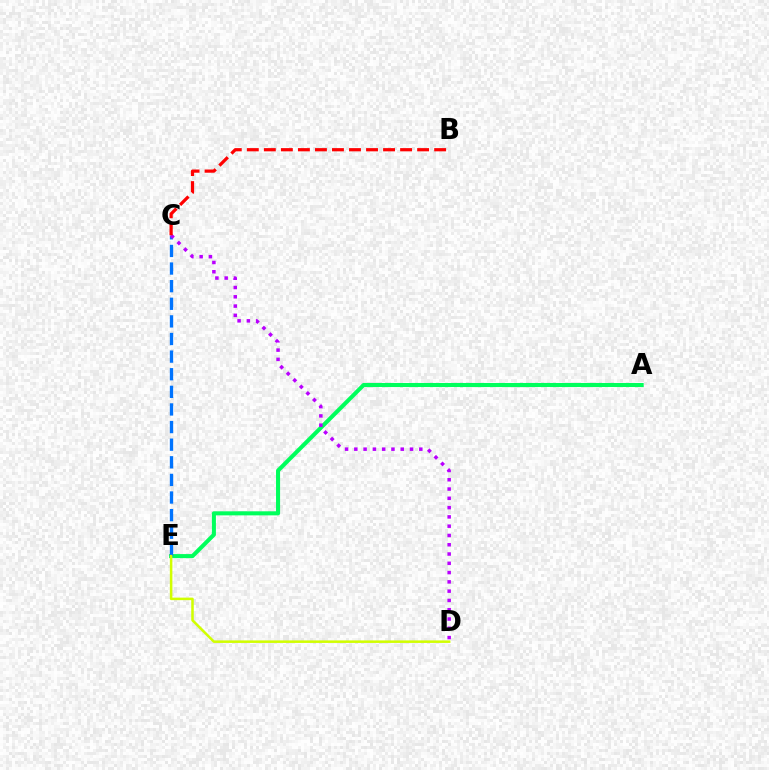{('A', 'E'): [{'color': '#00ff5c', 'line_style': 'solid', 'thickness': 2.92}], ('C', 'E'): [{'color': '#0074ff', 'line_style': 'dashed', 'thickness': 2.39}], ('C', 'D'): [{'color': '#b900ff', 'line_style': 'dotted', 'thickness': 2.52}], ('D', 'E'): [{'color': '#d1ff00', 'line_style': 'solid', 'thickness': 1.82}], ('B', 'C'): [{'color': '#ff0000', 'line_style': 'dashed', 'thickness': 2.31}]}